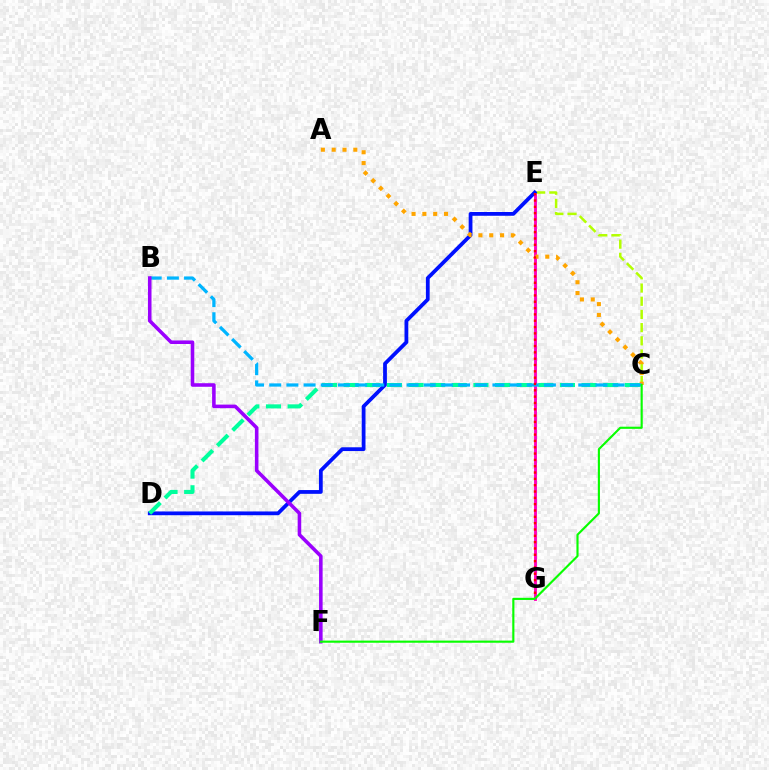{('E', 'G'): [{'color': '#ff00bd', 'line_style': 'solid', 'thickness': 2.07}, {'color': '#ff0000', 'line_style': 'dotted', 'thickness': 1.72}], ('C', 'E'): [{'color': '#b3ff00', 'line_style': 'dashed', 'thickness': 1.79}], ('D', 'E'): [{'color': '#0010ff', 'line_style': 'solid', 'thickness': 2.71}], ('A', 'C'): [{'color': '#ffa500', 'line_style': 'dotted', 'thickness': 2.94}], ('C', 'D'): [{'color': '#00ff9d', 'line_style': 'dashed', 'thickness': 2.94}], ('B', 'C'): [{'color': '#00b5ff', 'line_style': 'dashed', 'thickness': 2.33}], ('B', 'F'): [{'color': '#9b00ff', 'line_style': 'solid', 'thickness': 2.57}], ('C', 'F'): [{'color': '#08ff00', 'line_style': 'solid', 'thickness': 1.54}]}